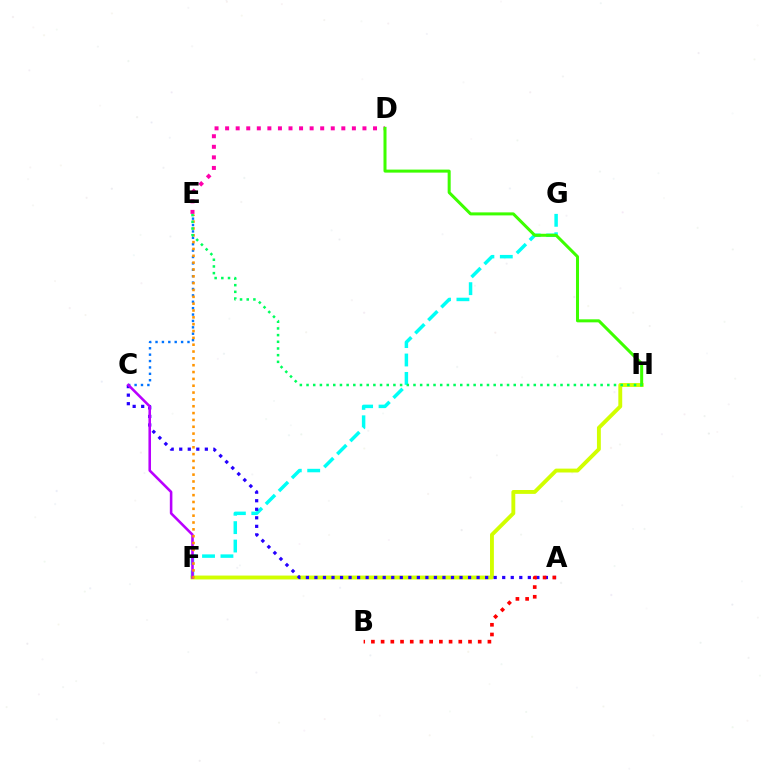{('C', 'E'): [{'color': '#0074ff', 'line_style': 'dotted', 'thickness': 1.74}], ('D', 'E'): [{'color': '#ff00ac', 'line_style': 'dotted', 'thickness': 2.87}], ('F', 'G'): [{'color': '#00fff6', 'line_style': 'dashed', 'thickness': 2.5}], ('F', 'H'): [{'color': '#d1ff00', 'line_style': 'solid', 'thickness': 2.79}], ('D', 'H'): [{'color': '#3dff00', 'line_style': 'solid', 'thickness': 2.18}], ('A', 'C'): [{'color': '#2500ff', 'line_style': 'dotted', 'thickness': 2.32}], ('C', 'F'): [{'color': '#b900ff', 'line_style': 'solid', 'thickness': 1.85}], ('E', 'F'): [{'color': '#ff9400', 'line_style': 'dotted', 'thickness': 1.86}], ('E', 'H'): [{'color': '#00ff5c', 'line_style': 'dotted', 'thickness': 1.82}], ('A', 'B'): [{'color': '#ff0000', 'line_style': 'dotted', 'thickness': 2.64}]}